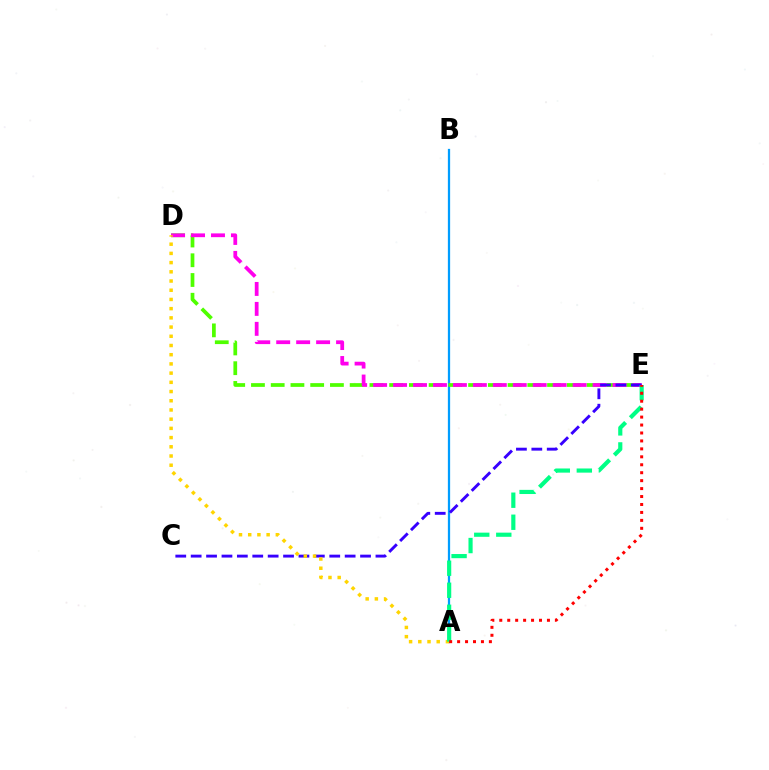{('A', 'B'): [{'color': '#009eff', 'line_style': 'solid', 'thickness': 1.63}], ('D', 'E'): [{'color': '#4fff00', 'line_style': 'dashed', 'thickness': 2.68}, {'color': '#ff00ed', 'line_style': 'dashed', 'thickness': 2.71}], ('C', 'E'): [{'color': '#3700ff', 'line_style': 'dashed', 'thickness': 2.09}], ('A', 'D'): [{'color': '#ffd500', 'line_style': 'dotted', 'thickness': 2.5}], ('A', 'E'): [{'color': '#00ff86', 'line_style': 'dashed', 'thickness': 2.99}, {'color': '#ff0000', 'line_style': 'dotted', 'thickness': 2.16}]}